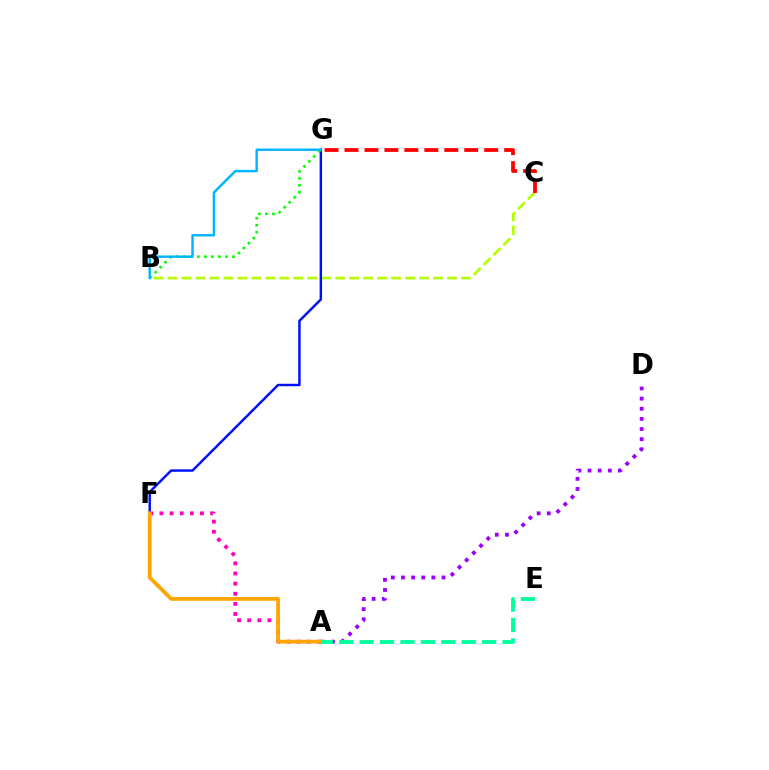{('B', 'C'): [{'color': '#b3ff00', 'line_style': 'dashed', 'thickness': 1.9}], ('F', 'G'): [{'color': '#0010ff', 'line_style': 'solid', 'thickness': 1.76}], ('A', 'F'): [{'color': '#ff00bd', 'line_style': 'dotted', 'thickness': 2.75}, {'color': '#ffa500', 'line_style': 'solid', 'thickness': 2.73}], ('A', 'D'): [{'color': '#9b00ff', 'line_style': 'dotted', 'thickness': 2.76}], ('C', 'G'): [{'color': '#ff0000', 'line_style': 'dashed', 'thickness': 2.71}], ('B', 'G'): [{'color': '#08ff00', 'line_style': 'dotted', 'thickness': 1.91}, {'color': '#00b5ff', 'line_style': 'solid', 'thickness': 1.74}], ('A', 'E'): [{'color': '#00ff9d', 'line_style': 'dashed', 'thickness': 2.77}]}